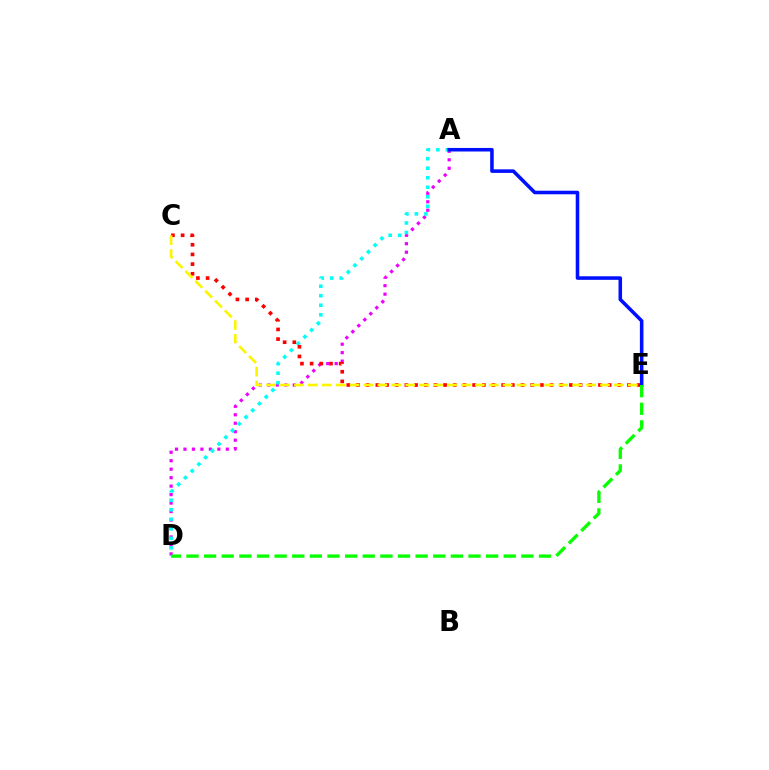{('A', 'D'): [{'color': '#ee00ff', 'line_style': 'dotted', 'thickness': 2.3}, {'color': '#00fff6', 'line_style': 'dotted', 'thickness': 2.59}], ('C', 'E'): [{'color': '#ff0000', 'line_style': 'dotted', 'thickness': 2.63}, {'color': '#fcf500', 'line_style': 'dashed', 'thickness': 1.89}], ('A', 'E'): [{'color': '#0010ff', 'line_style': 'solid', 'thickness': 2.56}], ('D', 'E'): [{'color': '#08ff00', 'line_style': 'dashed', 'thickness': 2.39}]}